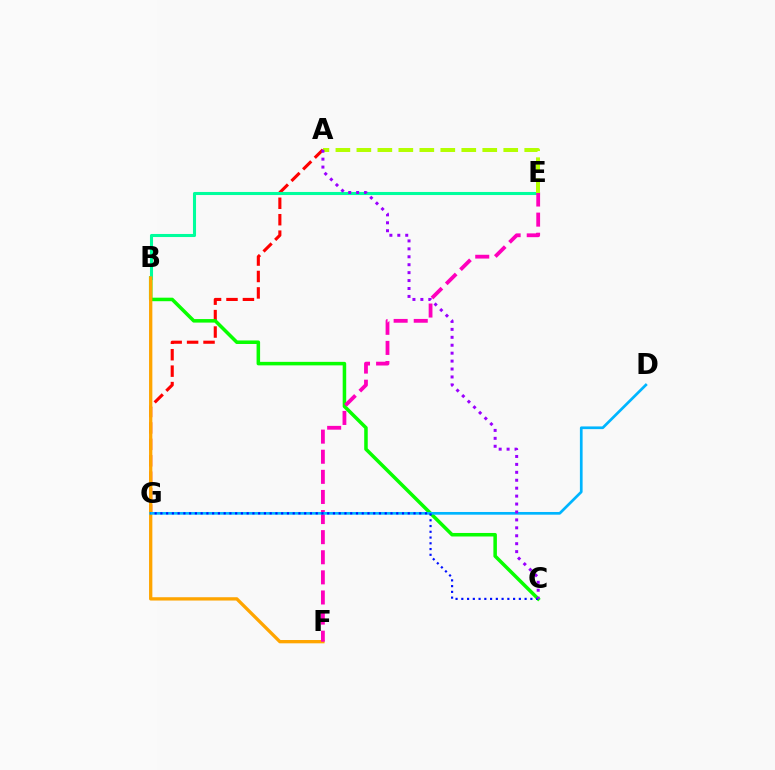{('A', 'G'): [{'color': '#ff0000', 'line_style': 'dashed', 'thickness': 2.23}], ('B', 'C'): [{'color': '#08ff00', 'line_style': 'solid', 'thickness': 2.54}], ('B', 'E'): [{'color': '#00ff9d', 'line_style': 'solid', 'thickness': 2.21}], ('B', 'F'): [{'color': '#ffa500', 'line_style': 'solid', 'thickness': 2.38}], ('E', 'F'): [{'color': '#ff00bd', 'line_style': 'dashed', 'thickness': 2.73}], ('D', 'G'): [{'color': '#00b5ff', 'line_style': 'solid', 'thickness': 1.94}], ('A', 'E'): [{'color': '#b3ff00', 'line_style': 'dashed', 'thickness': 2.85}], ('C', 'G'): [{'color': '#0010ff', 'line_style': 'dotted', 'thickness': 1.56}], ('A', 'C'): [{'color': '#9b00ff', 'line_style': 'dotted', 'thickness': 2.15}]}